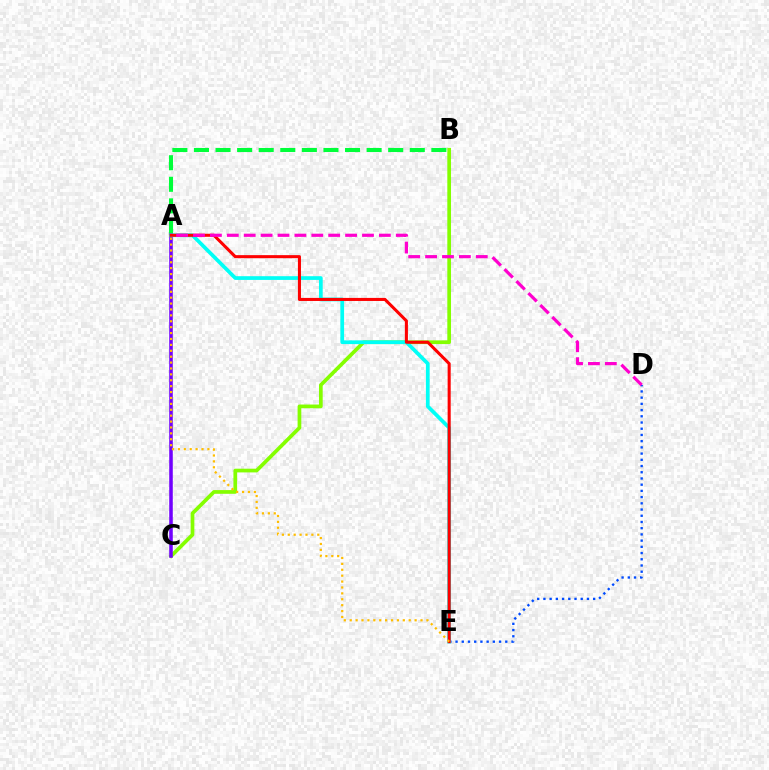{('D', 'E'): [{'color': '#004bff', 'line_style': 'dotted', 'thickness': 1.69}], ('A', 'B'): [{'color': '#00ff39', 'line_style': 'dashed', 'thickness': 2.93}], ('B', 'C'): [{'color': '#84ff00', 'line_style': 'solid', 'thickness': 2.67}], ('A', 'C'): [{'color': '#7200ff', 'line_style': 'solid', 'thickness': 2.56}], ('A', 'E'): [{'color': '#00fff6', 'line_style': 'solid', 'thickness': 2.68}, {'color': '#ff0000', 'line_style': 'solid', 'thickness': 2.2}, {'color': '#ffbd00', 'line_style': 'dotted', 'thickness': 1.6}], ('A', 'D'): [{'color': '#ff00cf', 'line_style': 'dashed', 'thickness': 2.3}]}